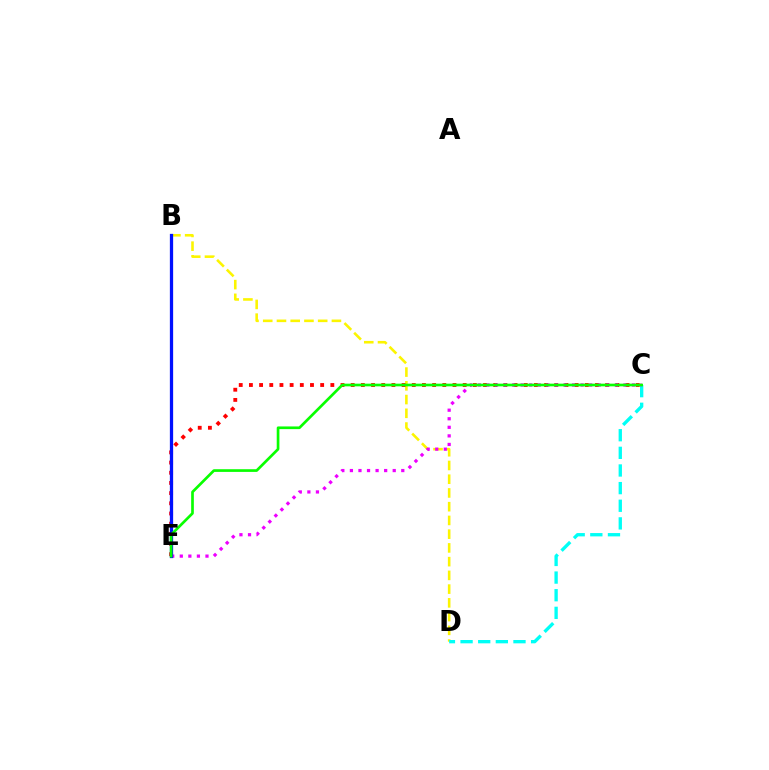{('B', 'D'): [{'color': '#fcf500', 'line_style': 'dashed', 'thickness': 1.87}], ('C', 'E'): [{'color': '#ff0000', 'line_style': 'dotted', 'thickness': 2.77}, {'color': '#ee00ff', 'line_style': 'dotted', 'thickness': 2.33}, {'color': '#08ff00', 'line_style': 'solid', 'thickness': 1.93}], ('C', 'D'): [{'color': '#00fff6', 'line_style': 'dashed', 'thickness': 2.4}], ('B', 'E'): [{'color': '#0010ff', 'line_style': 'solid', 'thickness': 2.35}]}